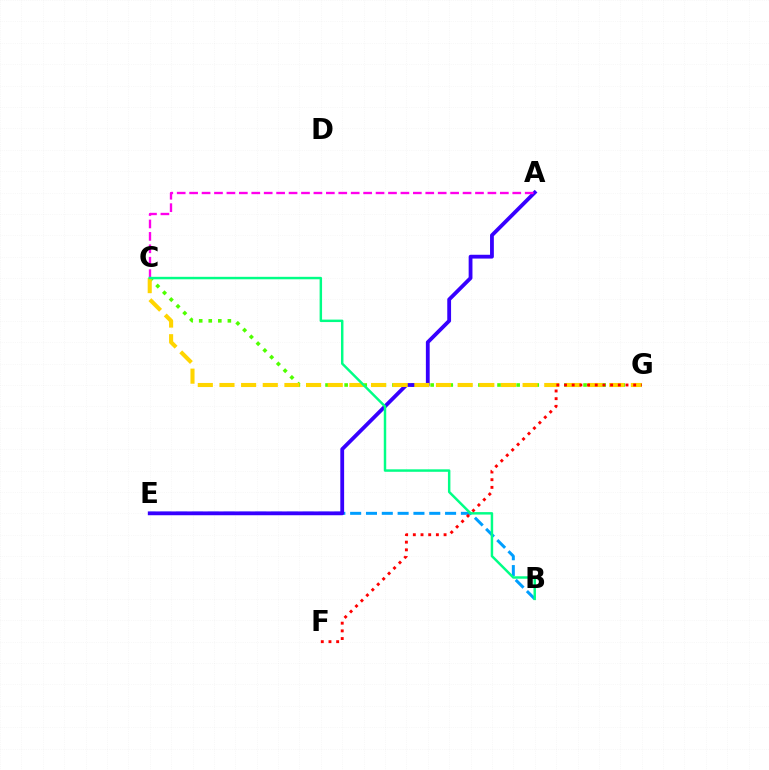{('B', 'E'): [{'color': '#009eff', 'line_style': 'dashed', 'thickness': 2.15}], ('C', 'G'): [{'color': '#4fff00', 'line_style': 'dotted', 'thickness': 2.6}, {'color': '#ffd500', 'line_style': 'dashed', 'thickness': 2.94}], ('A', 'E'): [{'color': '#3700ff', 'line_style': 'solid', 'thickness': 2.74}], ('A', 'C'): [{'color': '#ff00ed', 'line_style': 'dashed', 'thickness': 1.69}], ('B', 'C'): [{'color': '#00ff86', 'line_style': 'solid', 'thickness': 1.77}], ('F', 'G'): [{'color': '#ff0000', 'line_style': 'dotted', 'thickness': 2.09}]}